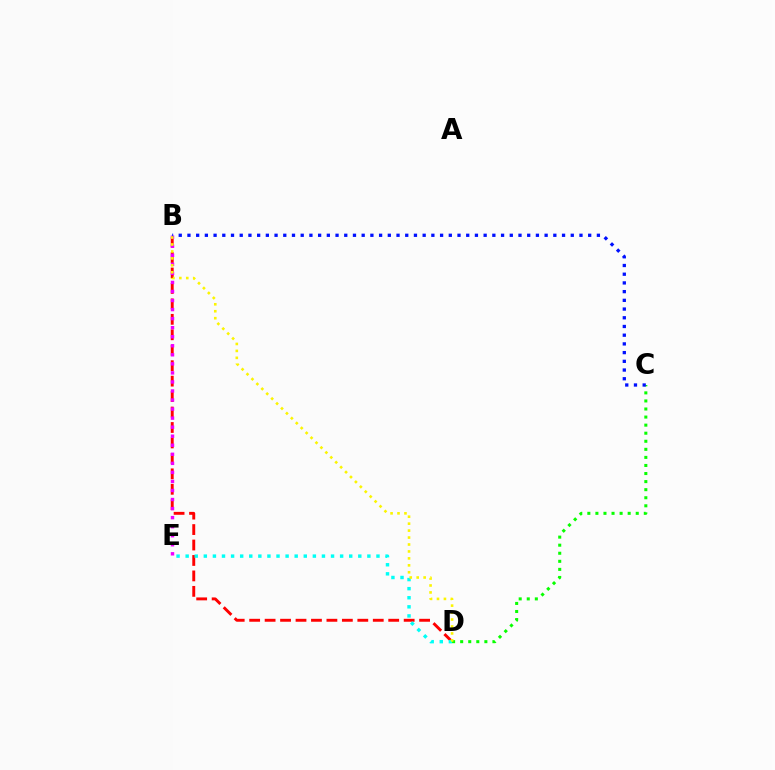{('B', 'D'): [{'color': '#ff0000', 'line_style': 'dashed', 'thickness': 2.1}, {'color': '#fcf500', 'line_style': 'dotted', 'thickness': 1.89}], ('D', 'E'): [{'color': '#00fff6', 'line_style': 'dotted', 'thickness': 2.47}], ('B', 'E'): [{'color': '#ee00ff', 'line_style': 'dotted', 'thickness': 2.46}], ('C', 'D'): [{'color': '#08ff00', 'line_style': 'dotted', 'thickness': 2.19}], ('B', 'C'): [{'color': '#0010ff', 'line_style': 'dotted', 'thickness': 2.37}]}